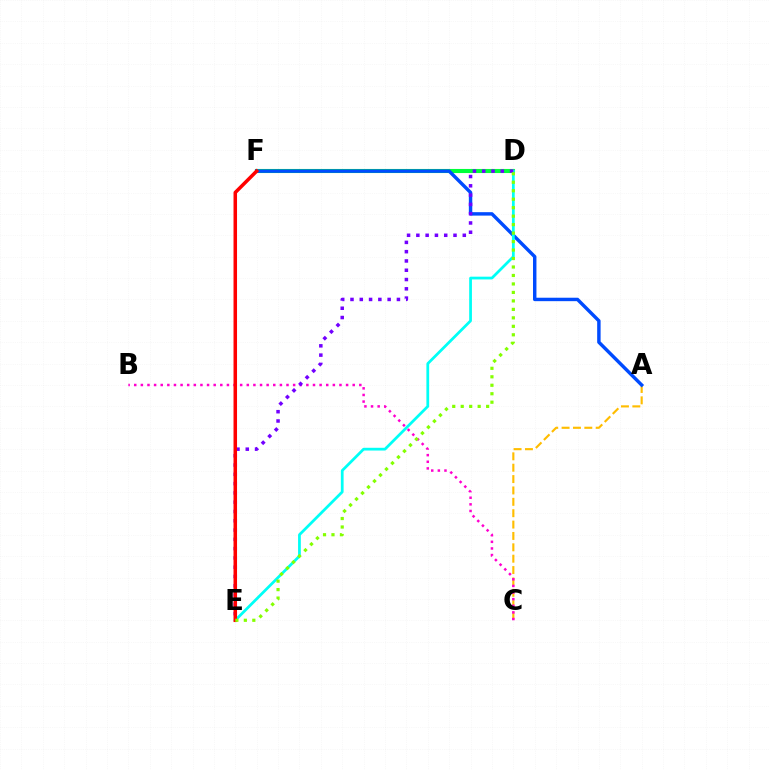{('D', 'F'): [{'color': '#00ff39', 'line_style': 'solid', 'thickness': 2.95}], ('A', 'C'): [{'color': '#ffbd00', 'line_style': 'dashed', 'thickness': 1.55}], ('A', 'F'): [{'color': '#004bff', 'line_style': 'solid', 'thickness': 2.47}], ('B', 'C'): [{'color': '#ff00cf', 'line_style': 'dotted', 'thickness': 1.8}], ('D', 'E'): [{'color': '#00fff6', 'line_style': 'solid', 'thickness': 1.98}, {'color': '#7200ff', 'line_style': 'dotted', 'thickness': 2.52}, {'color': '#84ff00', 'line_style': 'dotted', 'thickness': 2.3}], ('E', 'F'): [{'color': '#ff0000', 'line_style': 'solid', 'thickness': 2.54}]}